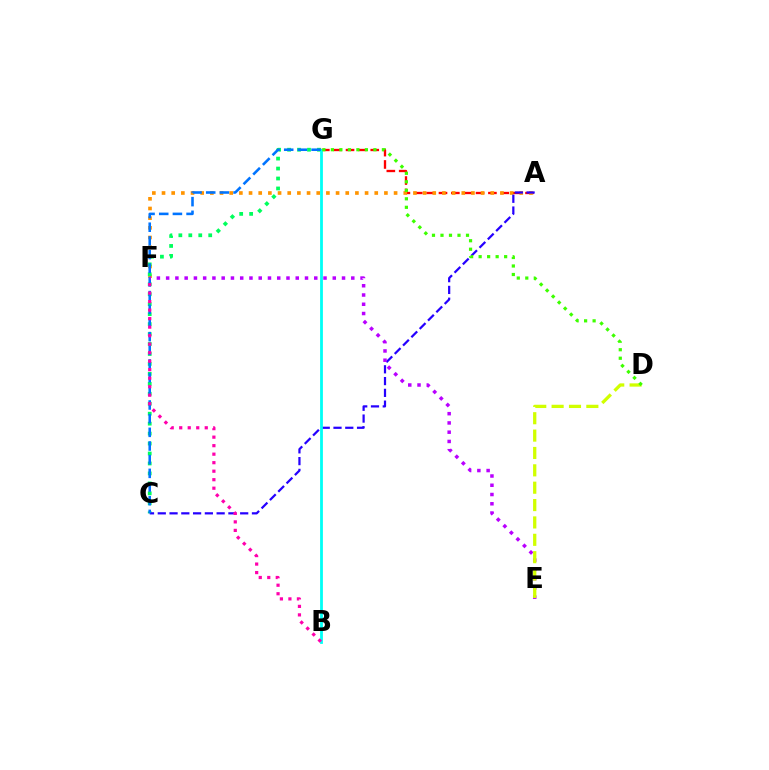{('A', 'G'): [{'color': '#ff0000', 'line_style': 'dashed', 'thickness': 1.68}], ('A', 'F'): [{'color': '#ff9400', 'line_style': 'dotted', 'thickness': 2.63}], ('C', 'G'): [{'color': '#00ff5c', 'line_style': 'dotted', 'thickness': 2.7}, {'color': '#0074ff', 'line_style': 'dashed', 'thickness': 1.86}], ('A', 'C'): [{'color': '#2500ff', 'line_style': 'dashed', 'thickness': 1.6}], ('B', 'G'): [{'color': '#00fff6', 'line_style': 'solid', 'thickness': 2.02}], ('B', 'F'): [{'color': '#ff00ac', 'line_style': 'dotted', 'thickness': 2.31}], ('E', 'F'): [{'color': '#b900ff', 'line_style': 'dotted', 'thickness': 2.52}], ('D', 'E'): [{'color': '#d1ff00', 'line_style': 'dashed', 'thickness': 2.36}], ('D', 'G'): [{'color': '#3dff00', 'line_style': 'dotted', 'thickness': 2.31}]}